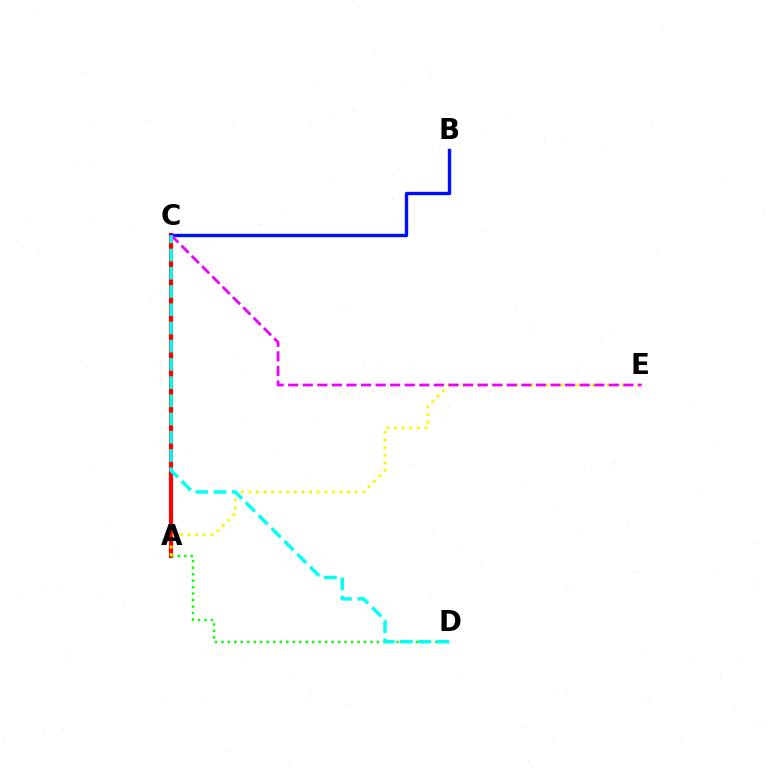{('A', 'C'): [{'color': '#ff0000', 'line_style': 'solid', 'thickness': 3.0}], ('A', 'D'): [{'color': '#08ff00', 'line_style': 'dotted', 'thickness': 1.76}], ('B', 'C'): [{'color': '#0010ff', 'line_style': 'solid', 'thickness': 2.42}], ('A', 'E'): [{'color': '#fcf500', 'line_style': 'dotted', 'thickness': 2.06}], ('C', 'E'): [{'color': '#ee00ff', 'line_style': 'dashed', 'thickness': 1.98}], ('C', 'D'): [{'color': '#00fff6', 'line_style': 'dashed', 'thickness': 2.48}]}